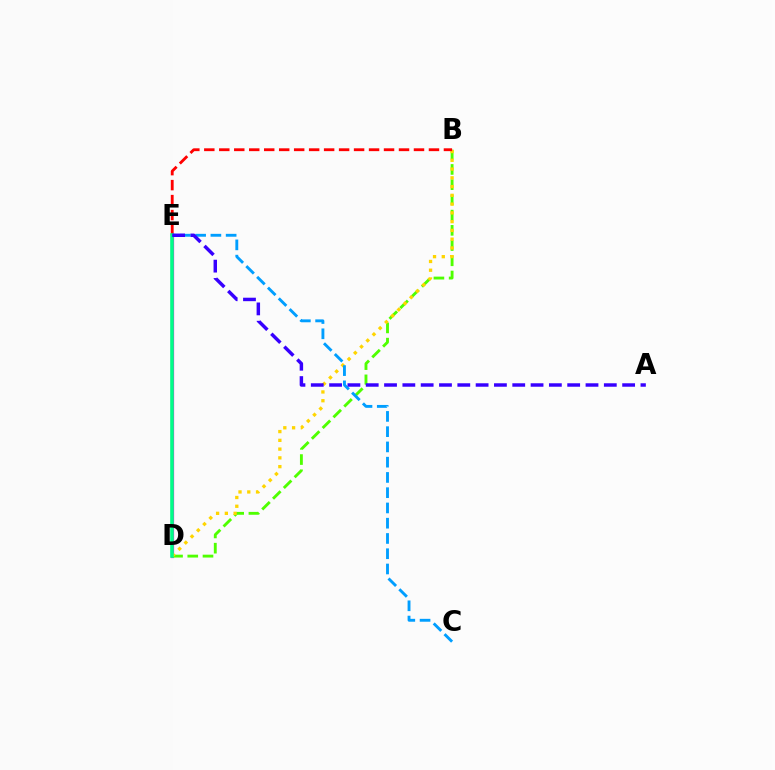{('D', 'E'): [{'color': '#ff00ed', 'line_style': 'solid', 'thickness': 2.34}, {'color': '#00ff86', 'line_style': 'solid', 'thickness': 2.57}], ('B', 'D'): [{'color': '#4fff00', 'line_style': 'dashed', 'thickness': 2.07}, {'color': '#ffd500', 'line_style': 'dotted', 'thickness': 2.38}], ('B', 'E'): [{'color': '#ff0000', 'line_style': 'dashed', 'thickness': 2.03}], ('C', 'E'): [{'color': '#009eff', 'line_style': 'dashed', 'thickness': 2.07}], ('A', 'E'): [{'color': '#3700ff', 'line_style': 'dashed', 'thickness': 2.49}]}